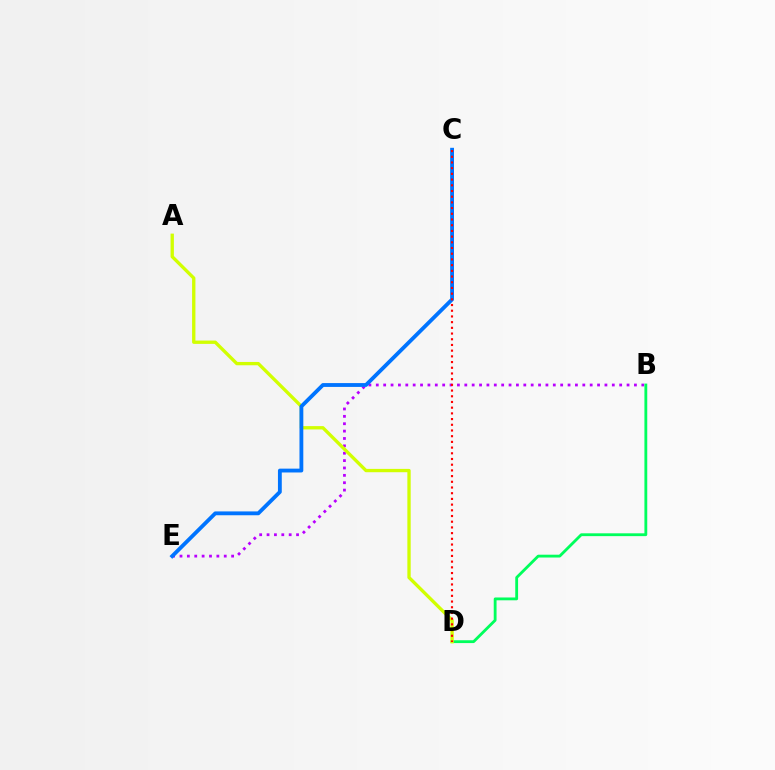{('B', 'E'): [{'color': '#b900ff', 'line_style': 'dotted', 'thickness': 2.0}], ('B', 'D'): [{'color': '#00ff5c', 'line_style': 'solid', 'thickness': 2.03}], ('A', 'D'): [{'color': '#d1ff00', 'line_style': 'solid', 'thickness': 2.39}], ('C', 'E'): [{'color': '#0074ff', 'line_style': 'solid', 'thickness': 2.76}], ('C', 'D'): [{'color': '#ff0000', 'line_style': 'dotted', 'thickness': 1.55}]}